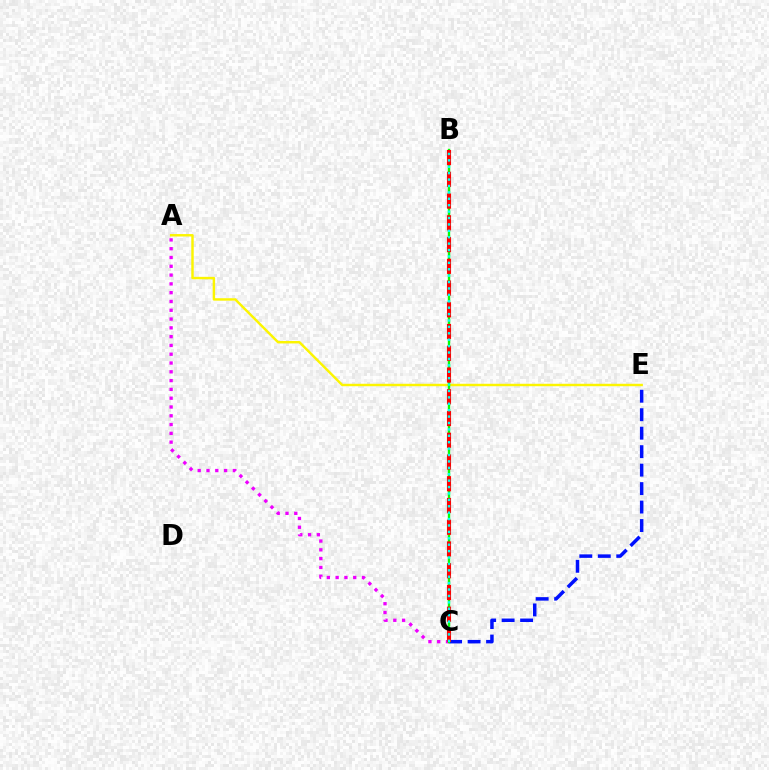{('C', 'E'): [{'color': '#0010ff', 'line_style': 'dashed', 'thickness': 2.51}], ('A', 'E'): [{'color': '#fcf500', 'line_style': 'solid', 'thickness': 1.76}], ('A', 'C'): [{'color': '#ee00ff', 'line_style': 'dotted', 'thickness': 2.39}], ('B', 'C'): [{'color': '#08ff00', 'line_style': 'solid', 'thickness': 1.72}, {'color': '#ff0000', 'line_style': 'dashed', 'thickness': 2.95}, {'color': '#00fff6', 'line_style': 'dotted', 'thickness': 1.74}]}